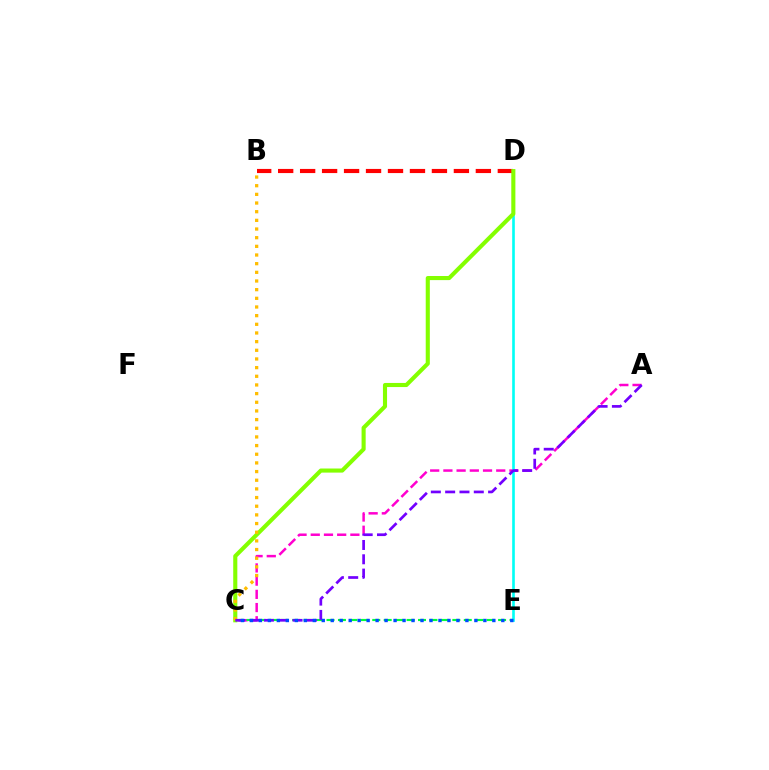{('B', 'D'): [{'color': '#ff0000', 'line_style': 'dashed', 'thickness': 2.98}], ('A', 'C'): [{'color': '#ff00cf', 'line_style': 'dashed', 'thickness': 1.79}, {'color': '#7200ff', 'line_style': 'dashed', 'thickness': 1.94}], ('C', 'E'): [{'color': '#00ff39', 'line_style': 'dashed', 'thickness': 1.55}, {'color': '#004bff', 'line_style': 'dotted', 'thickness': 2.44}], ('D', 'E'): [{'color': '#00fff6', 'line_style': 'solid', 'thickness': 1.9}], ('C', 'D'): [{'color': '#84ff00', 'line_style': 'solid', 'thickness': 2.95}], ('B', 'C'): [{'color': '#ffbd00', 'line_style': 'dotted', 'thickness': 2.35}]}